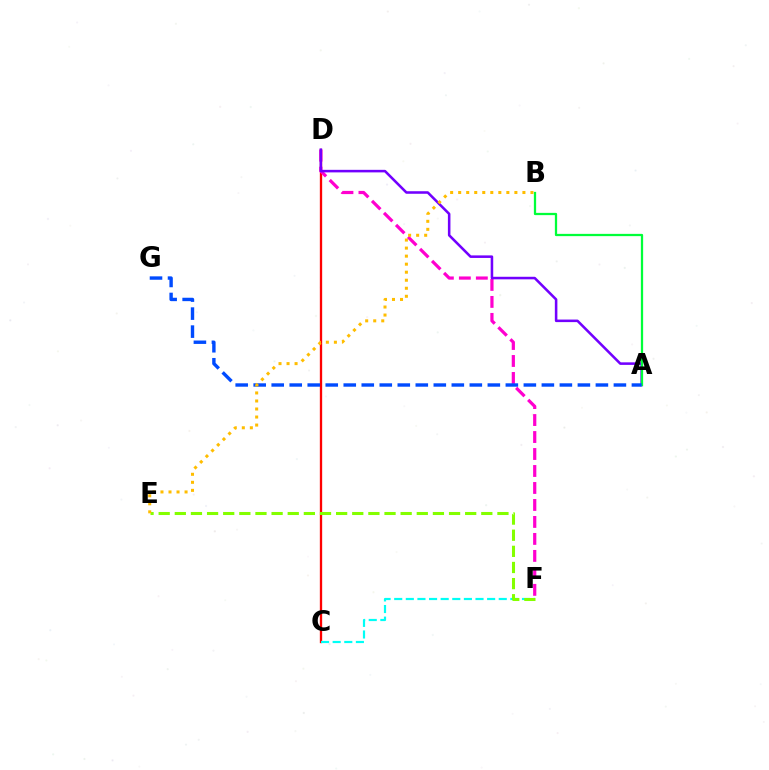{('C', 'D'): [{'color': '#ff0000', 'line_style': 'solid', 'thickness': 1.67}], ('C', 'F'): [{'color': '#00fff6', 'line_style': 'dashed', 'thickness': 1.58}], ('D', 'F'): [{'color': '#ff00cf', 'line_style': 'dashed', 'thickness': 2.31}], ('A', 'D'): [{'color': '#7200ff', 'line_style': 'solid', 'thickness': 1.84}], ('A', 'B'): [{'color': '#00ff39', 'line_style': 'solid', 'thickness': 1.63}], ('A', 'G'): [{'color': '#004bff', 'line_style': 'dashed', 'thickness': 2.45}], ('E', 'F'): [{'color': '#84ff00', 'line_style': 'dashed', 'thickness': 2.19}], ('B', 'E'): [{'color': '#ffbd00', 'line_style': 'dotted', 'thickness': 2.18}]}